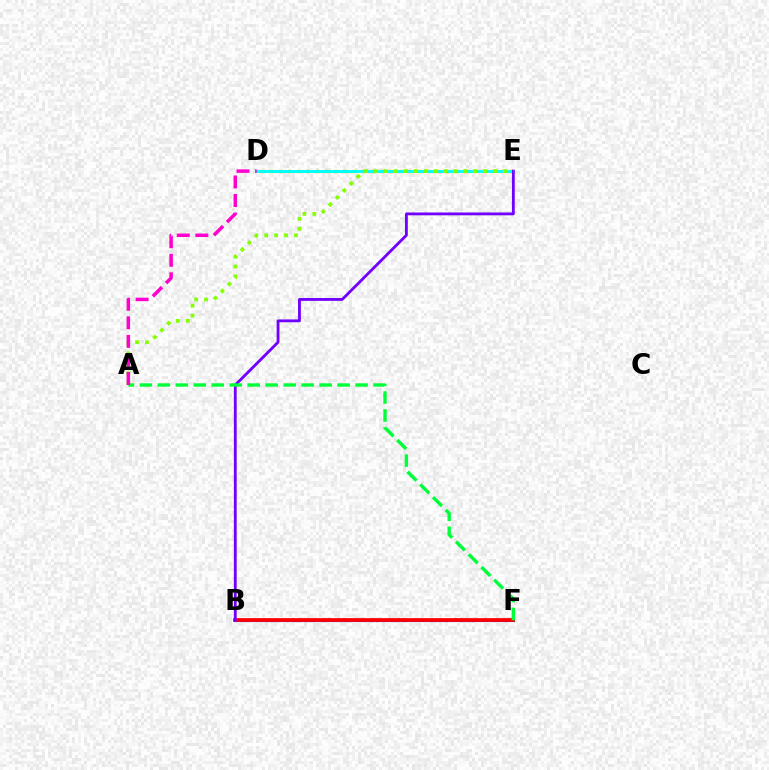{('B', 'F'): [{'color': '#004bff', 'line_style': 'solid', 'thickness': 2.25}, {'color': '#ff0000', 'line_style': 'solid', 'thickness': 2.69}], ('D', 'E'): [{'color': '#ffbd00', 'line_style': 'dotted', 'thickness': 2.51}, {'color': '#00fff6', 'line_style': 'solid', 'thickness': 2.11}], ('B', 'E'): [{'color': '#7200ff', 'line_style': 'solid', 'thickness': 2.04}], ('A', 'F'): [{'color': '#00ff39', 'line_style': 'dashed', 'thickness': 2.44}], ('A', 'E'): [{'color': '#84ff00', 'line_style': 'dotted', 'thickness': 2.7}], ('A', 'D'): [{'color': '#ff00cf', 'line_style': 'dashed', 'thickness': 2.52}]}